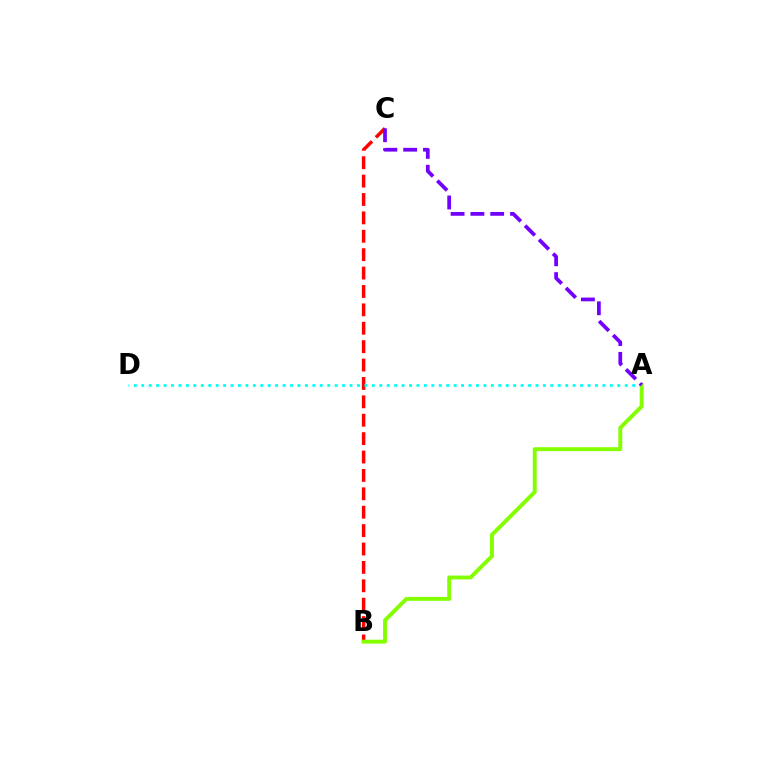{('B', 'C'): [{'color': '#ff0000', 'line_style': 'dashed', 'thickness': 2.5}], ('A', 'D'): [{'color': '#00fff6', 'line_style': 'dotted', 'thickness': 2.02}], ('A', 'B'): [{'color': '#84ff00', 'line_style': 'solid', 'thickness': 2.82}], ('A', 'C'): [{'color': '#7200ff', 'line_style': 'dashed', 'thickness': 2.69}]}